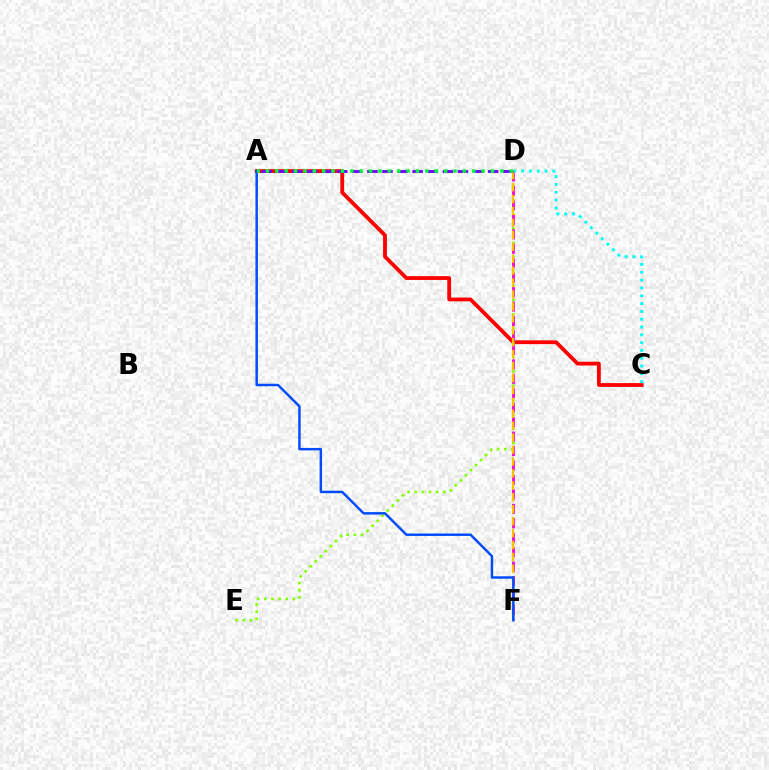{('A', 'C'): [{'color': '#ff0000', 'line_style': 'solid', 'thickness': 2.73}], ('D', 'E'): [{'color': '#84ff00', 'line_style': 'dotted', 'thickness': 1.94}], ('D', 'F'): [{'color': '#ff00cf', 'line_style': 'dashed', 'thickness': 1.96}, {'color': '#ffbd00', 'line_style': 'dashed', 'thickness': 1.62}], ('C', 'D'): [{'color': '#00fff6', 'line_style': 'dotted', 'thickness': 2.12}], ('A', 'D'): [{'color': '#7200ff', 'line_style': 'dashed', 'thickness': 2.05}, {'color': '#00ff39', 'line_style': 'dotted', 'thickness': 2.55}], ('A', 'F'): [{'color': '#004bff', 'line_style': 'solid', 'thickness': 1.76}]}